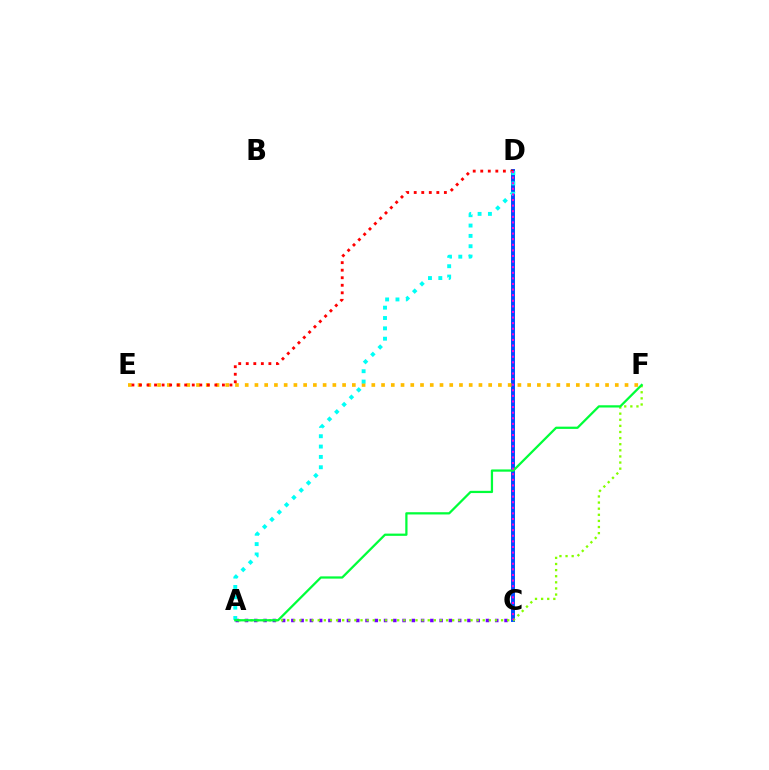{('C', 'D'): [{'color': '#004bff', 'line_style': 'solid', 'thickness': 2.84}, {'color': '#ff00cf', 'line_style': 'dotted', 'thickness': 1.52}], ('E', 'F'): [{'color': '#ffbd00', 'line_style': 'dotted', 'thickness': 2.65}], ('A', 'C'): [{'color': '#7200ff', 'line_style': 'dotted', 'thickness': 2.52}], ('D', 'E'): [{'color': '#ff0000', 'line_style': 'dotted', 'thickness': 2.05}], ('A', 'F'): [{'color': '#84ff00', 'line_style': 'dotted', 'thickness': 1.66}, {'color': '#00ff39', 'line_style': 'solid', 'thickness': 1.62}], ('A', 'D'): [{'color': '#00fff6', 'line_style': 'dotted', 'thickness': 2.81}]}